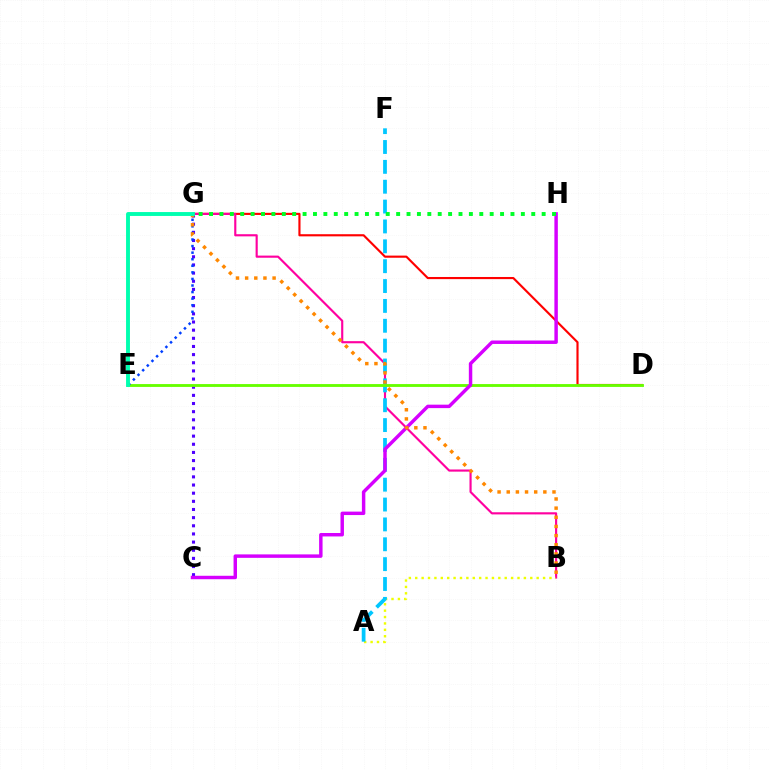{('D', 'G'): [{'color': '#ff0000', 'line_style': 'solid', 'thickness': 1.54}], ('C', 'G'): [{'color': '#4f00ff', 'line_style': 'dotted', 'thickness': 2.21}], ('B', 'G'): [{'color': '#ff00a0', 'line_style': 'solid', 'thickness': 1.54}, {'color': '#ff8800', 'line_style': 'dotted', 'thickness': 2.49}], ('A', 'B'): [{'color': '#eeff00', 'line_style': 'dotted', 'thickness': 1.74}], ('A', 'F'): [{'color': '#00c7ff', 'line_style': 'dashed', 'thickness': 2.7}], ('D', 'E'): [{'color': '#66ff00', 'line_style': 'solid', 'thickness': 2.05}], ('E', 'G'): [{'color': '#003fff', 'line_style': 'dotted', 'thickness': 1.79}, {'color': '#00ffaf', 'line_style': 'solid', 'thickness': 2.8}], ('C', 'H'): [{'color': '#d600ff', 'line_style': 'solid', 'thickness': 2.48}], ('G', 'H'): [{'color': '#00ff27', 'line_style': 'dotted', 'thickness': 2.82}]}